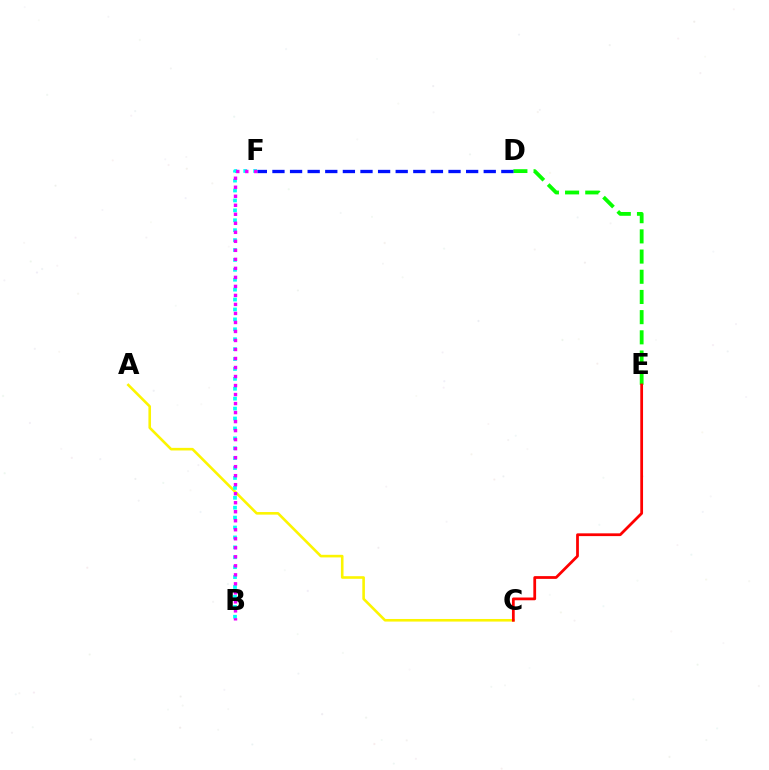{('D', 'E'): [{'color': '#08ff00', 'line_style': 'dashed', 'thickness': 2.74}], ('A', 'C'): [{'color': '#fcf500', 'line_style': 'solid', 'thickness': 1.87}], ('B', 'F'): [{'color': '#00fff6', 'line_style': 'dotted', 'thickness': 2.69}, {'color': '#ee00ff', 'line_style': 'dotted', 'thickness': 2.45}], ('D', 'F'): [{'color': '#0010ff', 'line_style': 'dashed', 'thickness': 2.39}], ('C', 'E'): [{'color': '#ff0000', 'line_style': 'solid', 'thickness': 1.99}]}